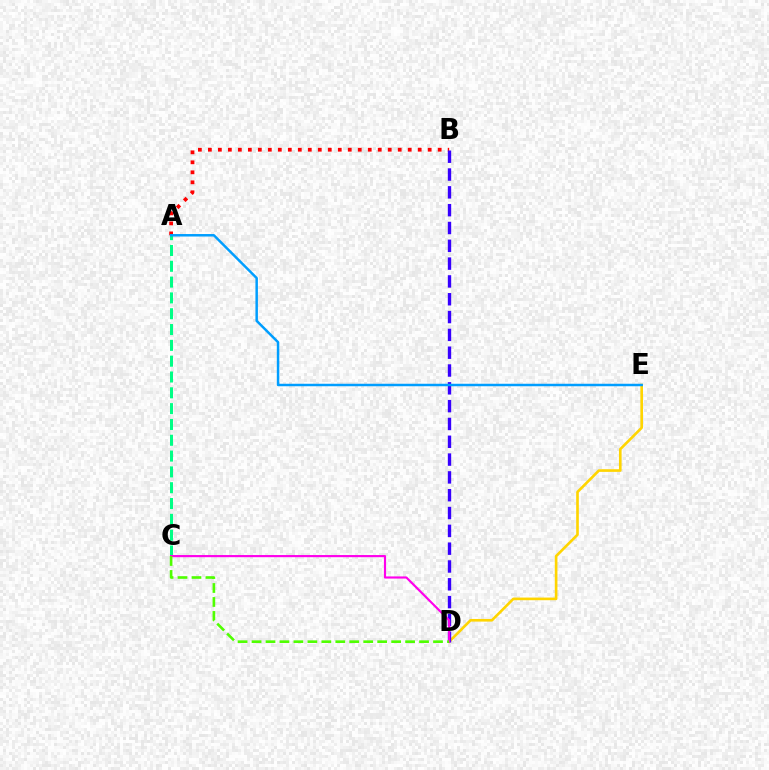{('D', 'E'): [{'color': '#ffd500', 'line_style': 'solid', 'thickness': 1.9}], ('A', 'C'): [{'color': '#00ff86', 'line_style': 'dashed', 'thickness': 2.15}], ('A', 'B'): [{'color': '#ff0000', 'line_style': 'dotted', 'thickness': 2.71}], ('B', 'D'): [{'color': '#3700ff', 'line_style': 'dashed', 'thickness': 2.42}], ('C', 'D'): [{'color': '#ff00ed', 'line_style': 'solid', 'thickness': 1.55}, {'color': '#4fff00', 'line_style': 'dashed', 'thickness': 1.9}], ('A', 'E'): [{'color': '#009eff', 'line_style': 'solid', 'thickness': 1.79}]}